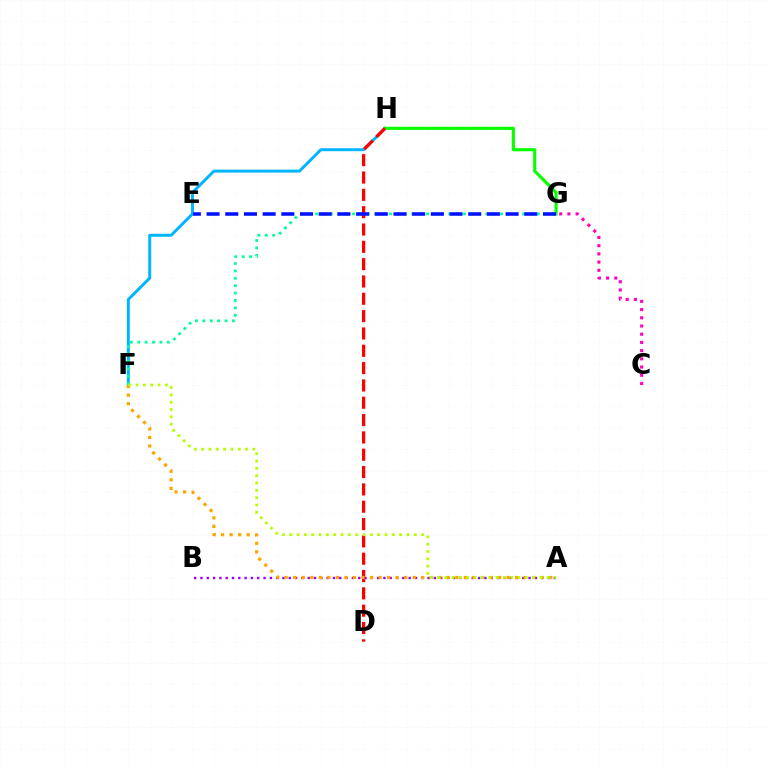{('C', 'G'): [{'color': '#ff00bd', 'line_style': 'dotted', 'thickness': 2.23}], ('F', 'H'): [{'color': '#00b5ff', 'line_style': 'solid', 'thickness': 2.12}], ('G', 'H'): [{'color': '#08ff00', 'line_style': 'solid', 'thickness': 2.25}], ('D', 'H'): [{'color': '#ff0000', 'line_style': 'dashed', 'thickness': 2.35}], ('F', 'G'): [{'color': '#00ff9d', 'line_style': 'dotted', 'thickness': 2.01}], ('A', 'B'): [{'color': '#9b00ff', 'line_style': 'dotted', 'thickness': 1.71}], ('A', 'F'): [{'color': '#ffa500', 'line_style': 'dotted', 'thickness': 2.32}, {'color': '#b3ff00', 'line_style': 'dotted', 'thickness': 1.99}], ('E', 'G'): [{'color': '#0010ff', 'line_style': 'dashed', 'thickness': 2.54}]}